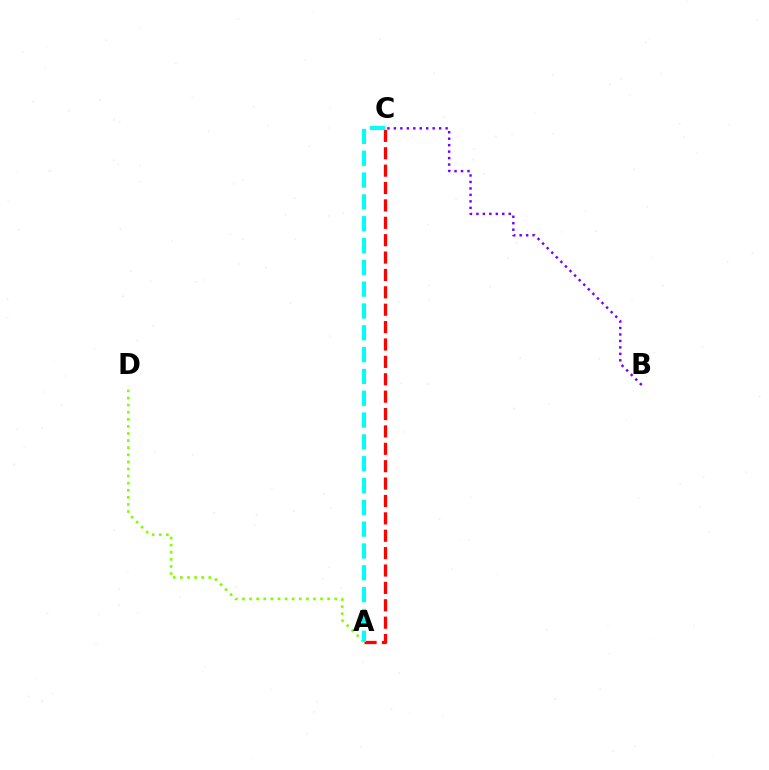{('A', 'D'): [{'color': '#84ff00', 'line_style': 'dotted', 'thickness': 1.93}], ('B', 'C'): [{'color': '#7200ff', 'line_style': 'dotted', 'thickness': 1.76}], ('A', 'C'): [{'color': '#ff0000', 'line_style': 'dashed', 'thickness': 2.36}, {'color': '#00fff6', 'line_style': 'dashed', 'thickness': 2.96}]}